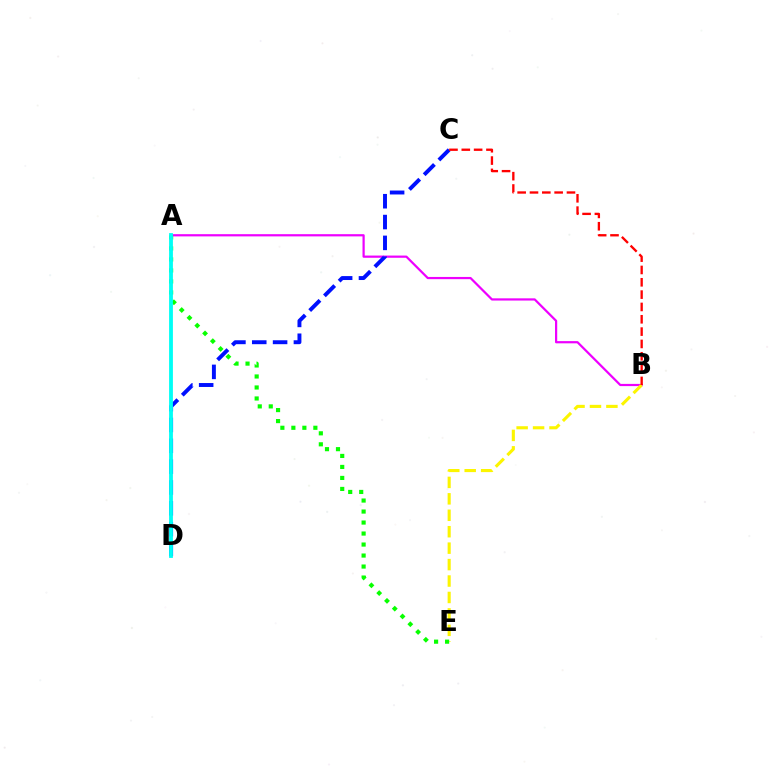{('A', 'B'): [{'color': '#ee00ff', 'line_style': 'solid', 'thickness': 1.59}], ('B', 'E'): [{'color': '#fcf500', 'line_style': 'dashed', 'thickness': 2.23}], ('A', 'E'): [{'color': '#08ff00', 'line_style': 'dotted', 'thickness': 2.99}], ('C', 'D'): [{'color': '#0010ff', 'line_style': 'dashed', 'thickness': 2.83}], ('B', 'C'): [{'color': '#ff0000', 'line_style': 'dashed', 'thickness': 1.67}], ('A', 'D'): [{'color': '#00fff6', 'line_style': 'solid', 'thickness': 2.75}]}